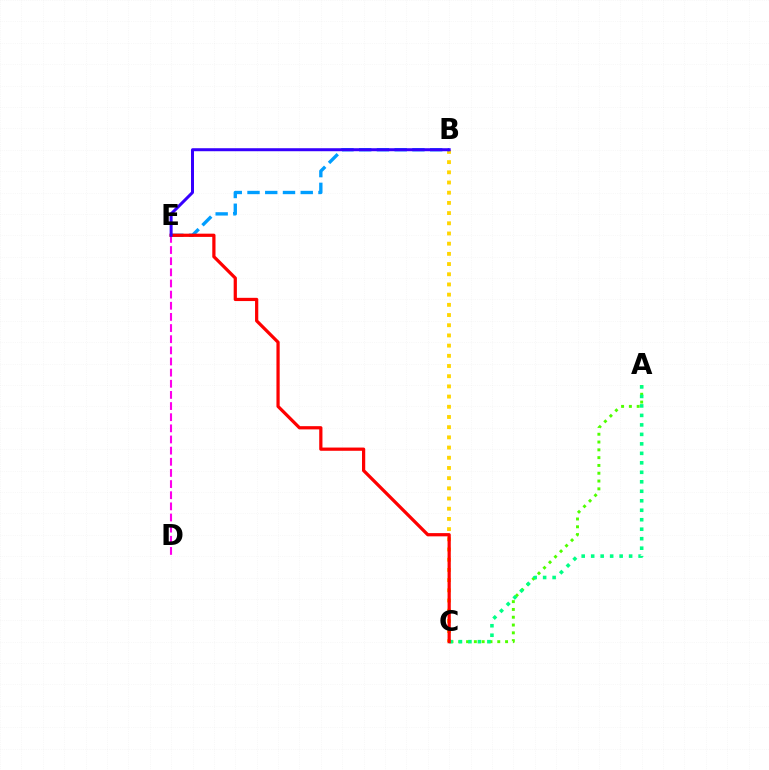{('A', 'C'): [{'color': '#4fff00', 'line_style': 'dotted', 'thickness': 2.12}, {'color': '#00ff86', 'line_style': 'dotted', 'thickness': 2.58}], ('B', 'C'): [{'color': '#ffd500', 'line_style': 'dotted', 'thickness': 2.77}], ('D', 'E'): [{'color': '#ff00ed', 'line_style': 'dashed', 'thickness': 1.51}], ('B', 'E'): [{'color': '#009eff', 'line_style': 'dashed', 'thickness': 2.41}, {'color': '#3700ff', 'line_style': 'solid', 'thickness': 2.16}], ('C', 'E'): [{'color': '#ff0000', 'line_style': 'solid', 'thickness': 2.33}]}